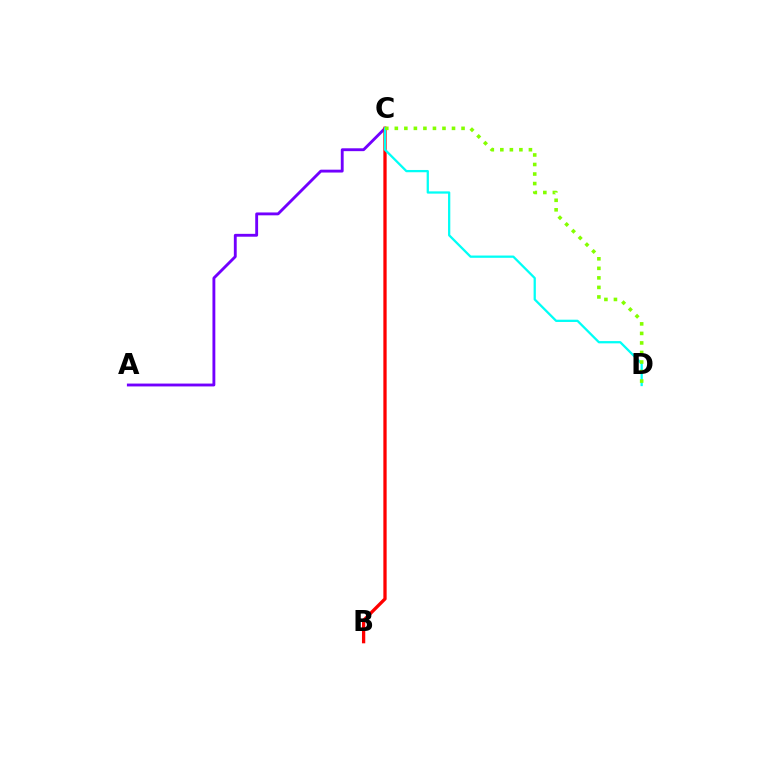{('A', 'C'): [{'color': '#7200ff', 'line_style': 'solid', 'thickness': 2.06}], ('B', 'C'): [{'color': '#ff0000', 'line_style': 'solid', 'thickness': 2.36}], ('C', 'D'): [{'color': '#00fff6', 'line_style': 'solid', 'thickness': 1.63}, {'color': '#84ff00', 'line_style': 'dotted', 'thickness': 2.59}]}